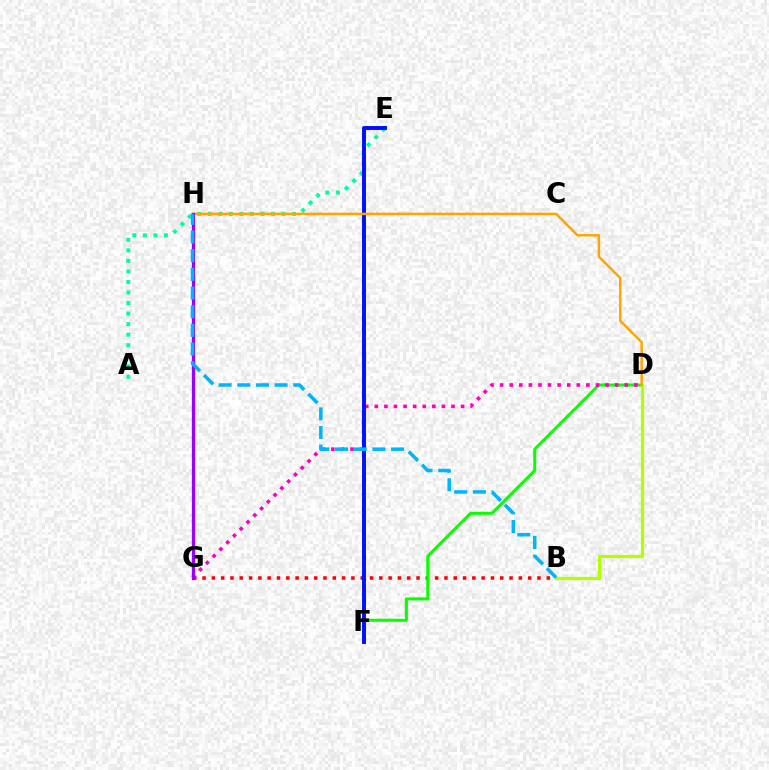{('B', 'G'): [{'color': '#ff0000', 'line_style': 'dotted', 'thickness': 2.53}], ('D', 'F'): [{'color': '#08ff00', 'line_style': 'solid', 'thickness': 2.15}], ('D', 'G'): [{'color': '#ff00bd', 'line_style': 'dotted', 'thickness': 2.6}], ('A', 'E'): [{'color': '#00ff9d', 'line_style': 'dotted', 'thickness': 2.86}], ('B', 'D'): [{'color': '#b3ff00', 'line_style': 'solid', 'thickness': 2.31}], ('E', 'F'): [{'color': '#0010ff', 'line_style': 'solid', 'thickness': 2.83}], ('D', 'H'): [{'color': '#ffa500', 'line_style': 'solid', 'thickness': 1.78}], ('G', 'H'): [{'color': '#9b00ff', 'line_style': 'solid', 'thickness': 2.35}], ('B', 'H'): [{'color': '#00b5ff', 'line_style': 'dashed', 'thickness': 2.54}]}